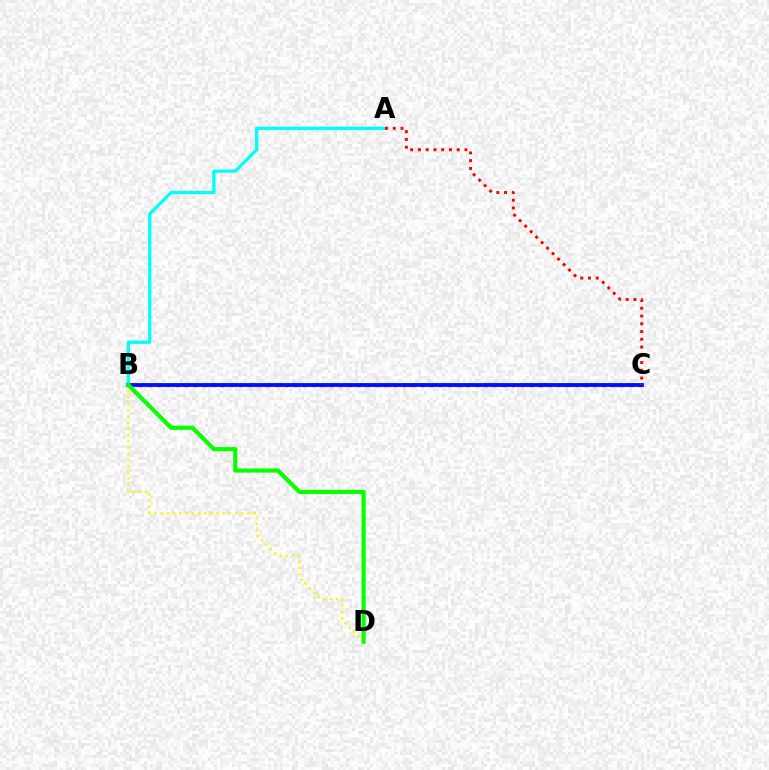{('B', 'C'): [{'color': '#ee00ff', 'line_style': 'dotted', 'thickness': 2.47}, {'color': '#0010ff', 'line_style': 'solid', 'thickness': 2.76}], ('A', 'B'): [{'color': '#00fff6', 'line_style': 'solid', 'thickness': 2.36}], ('B', 'D'): [{'color': '#fcf500', 'line_style': 'dotted', 'thickness': 1.68}, {'color': '#08ff00', 'line_style': 'solid', 'thickness': 2.98}], ('A', 'C'): [{'color': '#ff0000', 'line_style': 'dotted', 'thickness': 2.11}]}